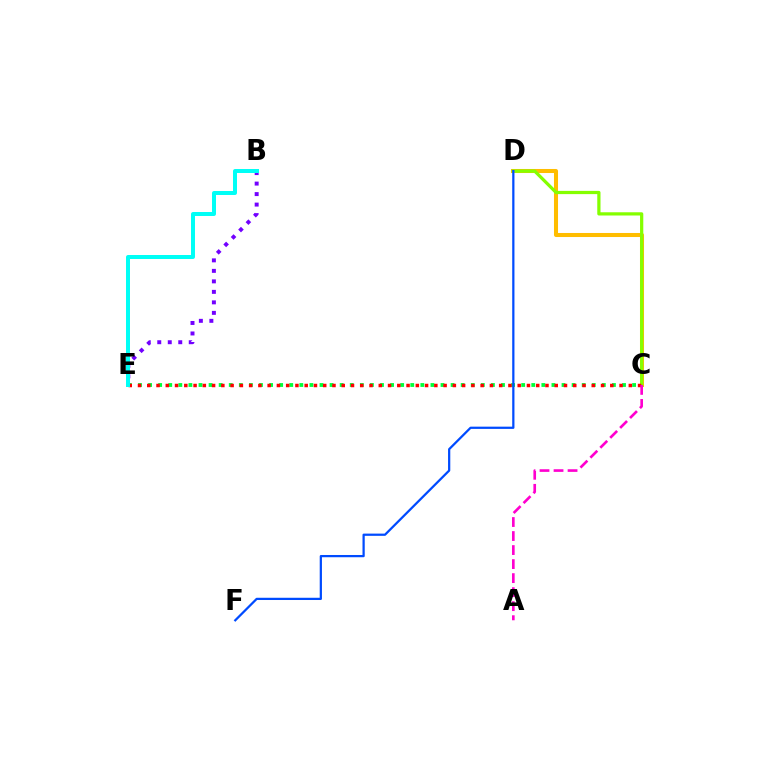{('C', 'E'): [{'color': '#00ff39', 'line_style': 'dotted', 'thickness': 2.74}, {'color': '#ff0000', 'line_style': 'dotted', 'thickness': 2.52}], ('C', 'D'): [{'color': '#ffbd00', 'line_style': 'solid', 'thickness': 2.91}, {'color': '#84ff00', 'line_style': 'solid', 'thickness': 2.33}], ('B', 'E'): [{'color': '#7200ff', 'line_style': 'dotted', 'thickness': 2.85}, {'color': '#00fff6', 'line_style': 'solid', 'thickness': 2.87}], ('D', 'F'): [{'color': '#004bff', 'line_style': 'solid', 'thickness': 1.61}], ('A', 'C'): [{'color': '#ff00cf', 'line_style': 'dashed', 'thickness': 1.91}]}